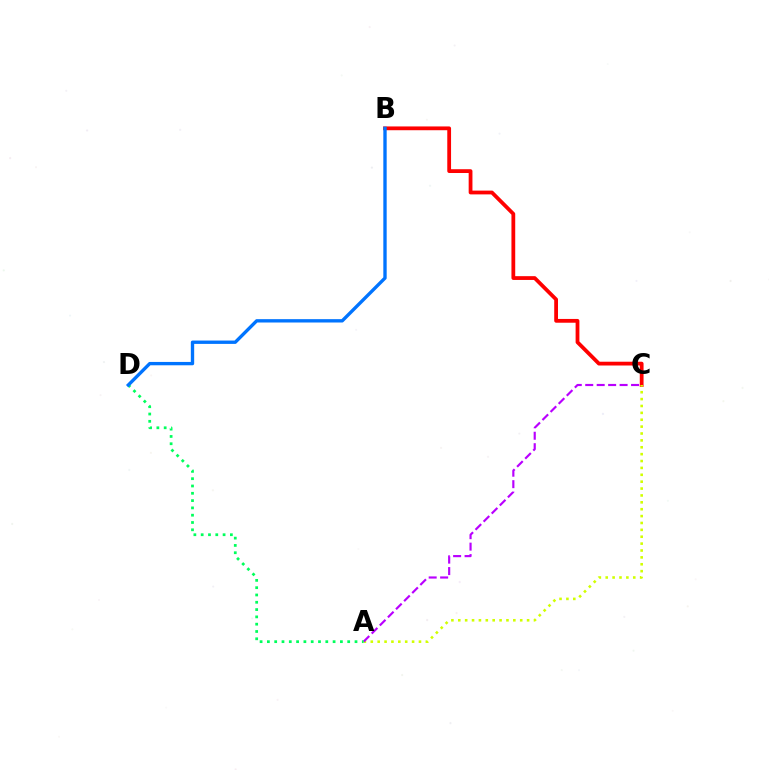{('B', 'C'): [{'color': '#ff0000', 'line_style': 'solid', 'thickness': 2.72}], ('A', 'C'): [{'color': '#d1ff00', 'line_style': 'dotted', 'thickness': 1.87}, {'color': '#b900ff', 'line_style': 'dashed', 'thickness': 1.56}], ('A', 'D'): [{'color': '#00ff5c', 'line_style': 'dotted', 'thickness': 1.98}], ('B', 'D'): [{'color': '#0074ff', 'line_style': 'solid', 'thickness': 2.41}]}